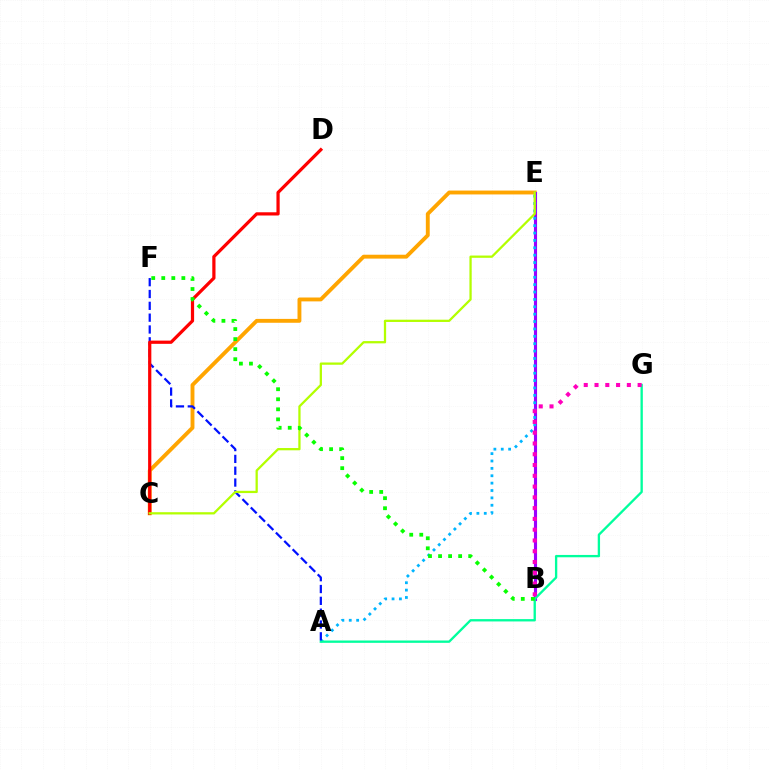{('C', 'E'): [{'color': '#ffa500', 'line_style': 'solid', 'thickness': 2.79}, {'color': '#b3ff00', 'line_style': 'solid', 'thickness': 1.63}], ('B', 'E'): [{'color': '#9b00ff', 'line_style': 'solid', 'thickness': 2.24}], ('A', 'E'): [{'color': '#00b5ff', 'line_style': 'dotted', 'thickness': 2.0}], ('A', 'G'): [{'color': '#00ff9d', 'line_style': 'solid', 'thickness': 1.68}], ('A', 'F'): [{'color': '#0010ff', 'line_style': 'dashed', 'thickness': 1.61}], ('C', 'D'): [{'color': '#ff0000', 'line_style': 'solid', 'thickness': 2.32}], ('B', 'F'): [{'color': '#08ff00', 'line_style': 'dotted', 'thickness': 2.73}], ('B', 'G'): [{'color': '#ff00bd', 'line_style': 'dotted', 'thickness': 2.93}]}